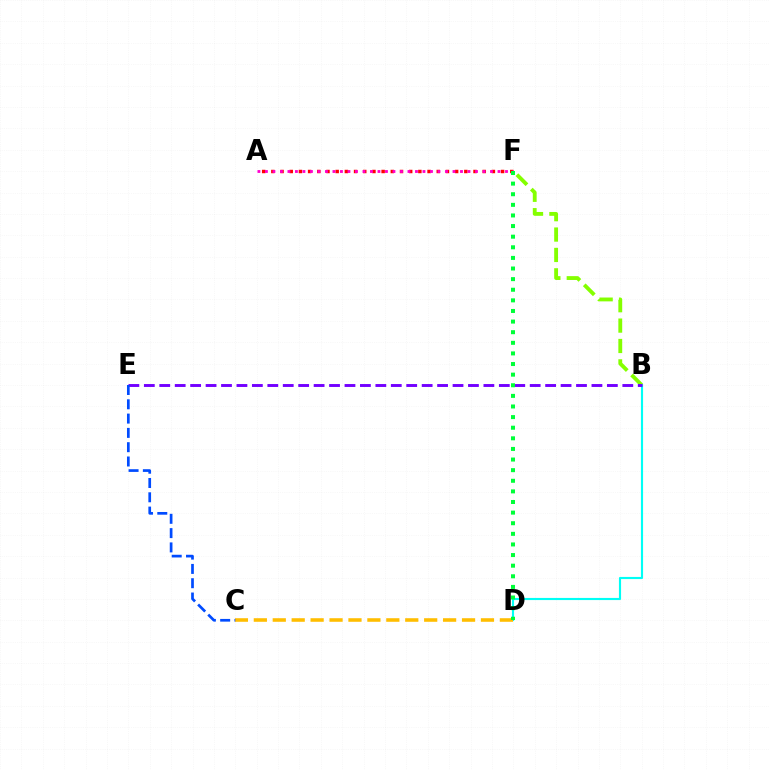{('A', 'F'): [{'color': '#ff0000', 'line_style': 'dotted', 'thickness': 2.5}, {'color': '#ff00cf', 'line_style': 'dotted', 'thickness': 2.04}], ('B', 'D'): [{'color': '#00fff6', 'line_style': 'solid', 'thickness': 1.54}], ('C', 'D'): [{'color': '#ffbd00', 'line_style': 'dashed', 'thickness': 2.57}], ('B', 'F'): [{'color': '#84ff00', 'line_style': 'dashed', 'thickness': 2.77}], ('B', 'E'): [{'color': '#7200ff', 'line_style': 'dashed', 'thickness': 2.1}], ('C', 'E'): [{'color': '#004bff', 'line_style': 'dashed', 'thickness': 1.94}], ('D', 'F'): [{'color': '#00ff39', 'line_style': 'dotted', 'thickness': 2.88}]}